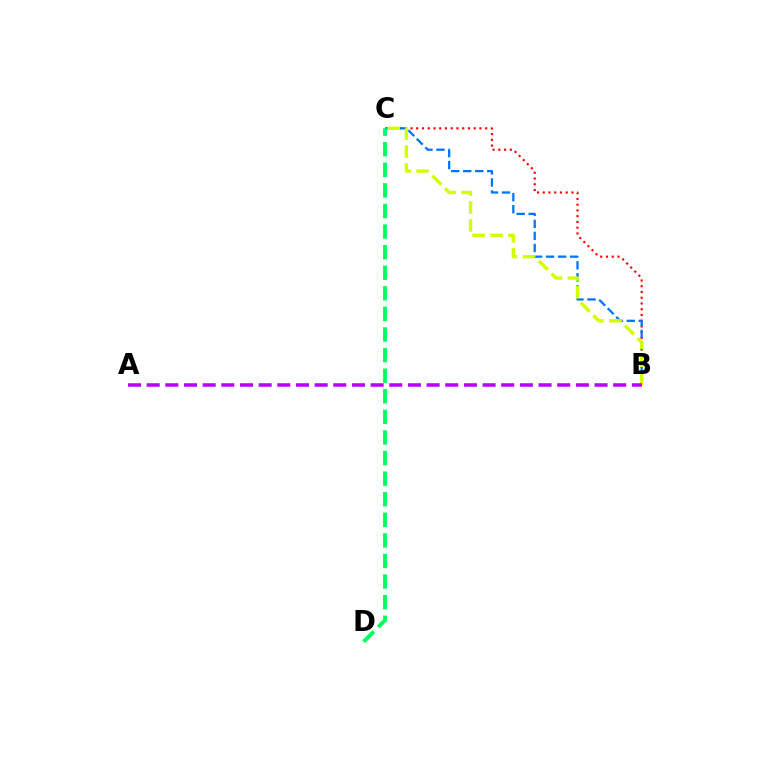{('B', 'C'): [{'color': '#ff0000', 'line_style': 'dotted', 'thickness': 1.56}, {'color': '#0074ff', 'line_style': 'dashed', 'thickness': 1.63}, {'color': '#d1ff00', 'line_style': 'dashed', 'thickness': 2.44}], ('C', 'D'): [{'color': '#00ff5c', 'line_style': 'dashed', 'thickness': 2.8}], ('A', 'B'): [{'color': '#b900ff', 'line_style': 'dashed', 'thickness': 2.54}]}